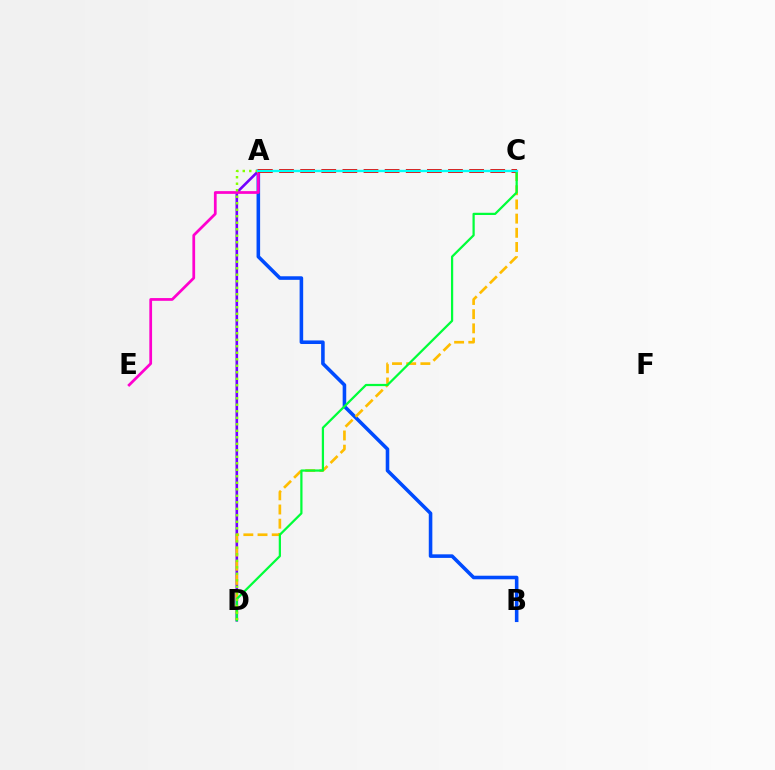{('A', 'B'): [{'color': '#004bff', 'line_style': 'solid', 'thickness': 2.57}], ('A', 'D'): [{'color': '#7200ff', 'line_style': 'solid', 'thickness': 1.89}, {'color': '#84ff00', 'line_style': 'dotted', 'thickness': 1.77}], ('A', 'E'): [{'color': '#ff00cf', 'line_style': 'solid', 'thickness': 1.97}], ('C', 'D'): [{'color': '#ffbd00', 'line_style': 'dashed', 'thickness': 1.93}, {'color': '#00ff39', 'line_style': 'solid', 'thickness': 1.61}], ('A', 'C'): [{'color': '#ff0000', 'line_style': 'dashed', 'thickness': 2.87}, {'color': '#00fff6', 'line_style': 'solid', 'thickness': 1.67}]}